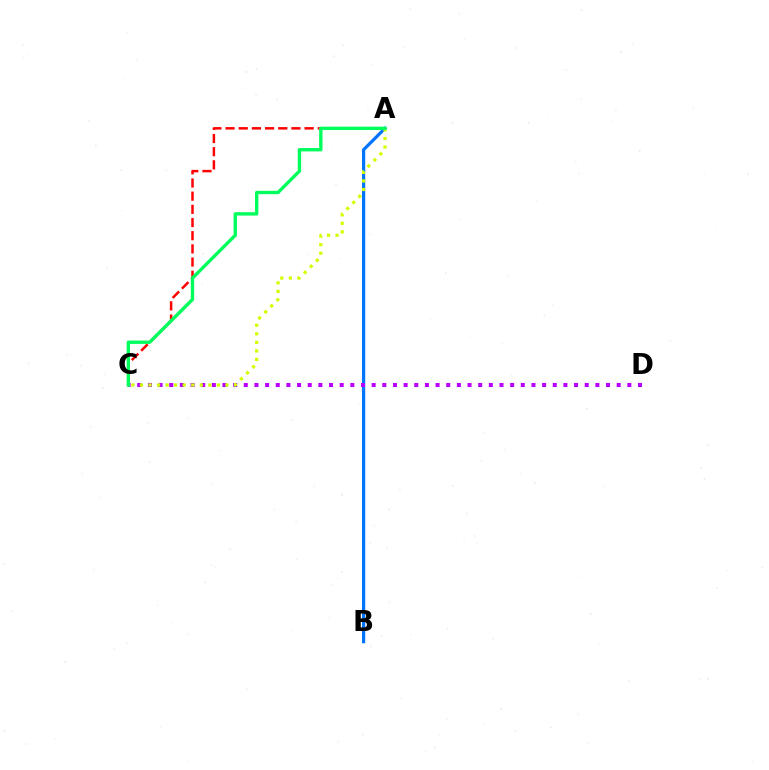{('A', 'B'): [{'color': '#0074ff', 'line_style': 'solid', 'thickness': 2.3}], ('A', 'C'): [{'color': '#ff0000', 'line_style': 'dashed', 'thickness': 1.79}, {'color': '#d1ff00', 'line_style': 'dotted', 'thickness': 2.32}, {'color': '#00ff5c', 'line_style': 'solid', 'thickness': 2.42}], ('C', 'D'): [{'color': '#b900ff', 'line_style': 'dotted', 'thickness': 2.89}]}